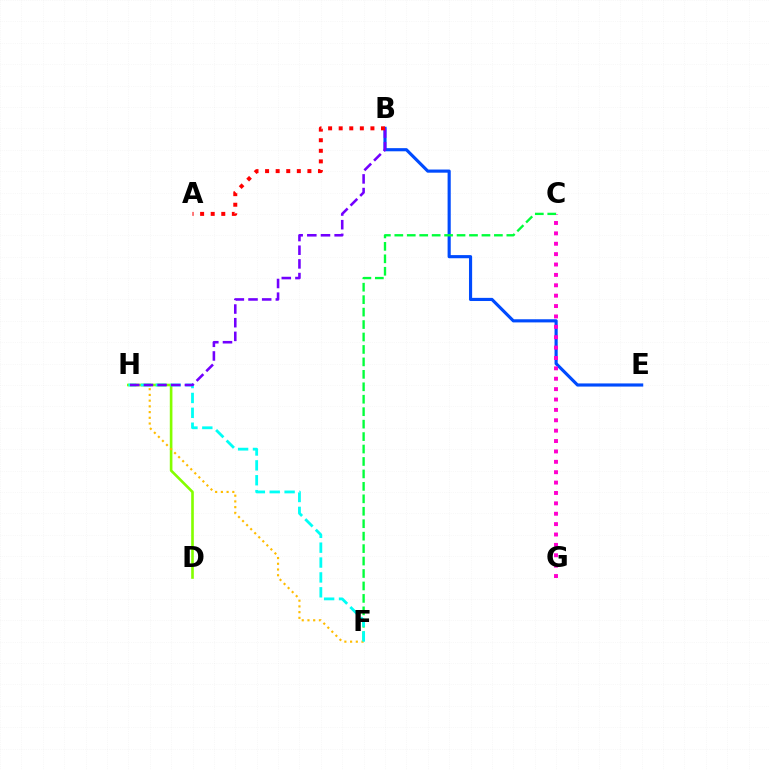{('D', 'H'): [{'color': '#84ff00', 'line_style': 'solid', 'thickness': 1.9}], ('B', 'E'): [{'color': '#004bff', 'line_style': 'solid', 'thickness': 2.26}], ('C', 'G'): [{'color': '#ff00cf', 'line_style': 'dotted', 'thickness': 2.82}], ('C', 'F'): [{'color': '#00ff39', 'line_style': 'dashed', 'thickness': 1.69}], ('F', 'H'): [{'color': '#ffbd00', 'line_style': 'dotted', 'thickness': 1.55}, {'color': '#00fff6', 'line_style': 'dashed', 'thickness': 2.02}], ('B', 'H'): [{'color': '#7200ff', 'line_style': 'dashed', 'thickness': 1.86}], ('A', 'B'): [{'color': '#ff0000', 'line_style': 'dotted', 'thickness': 2.87}]}